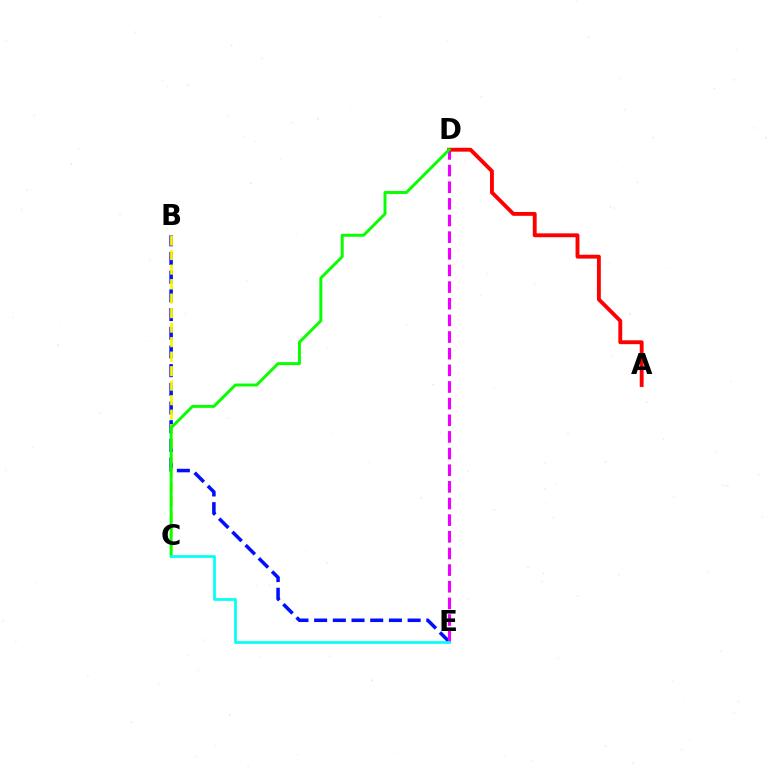{('B', 'E'): [{'color': '#0010ff', 'line_style': 'dashed', 'thickness': 2.54}], ('B', 'C'): [{'color': '#fcf500', 'line_style': 'dashed', 'thickness': 1.97}], ('D', 'E'): [{'color': '#ee00ff', 'line_style': 'dashed', 'thickness': 2.26}], ('A', 'D'): [{'color': '#ff0000', 'line_style': 'solid', 'thickness': 2.79}], ('C', 'D'): [{'color': '#08ff00', 'line_style': 'solid', 'thickness': 2.12}], ('C', 'E'): [{'color': '#00fff6', 'line_style': 'solid', 'thickness': 1.95}]}